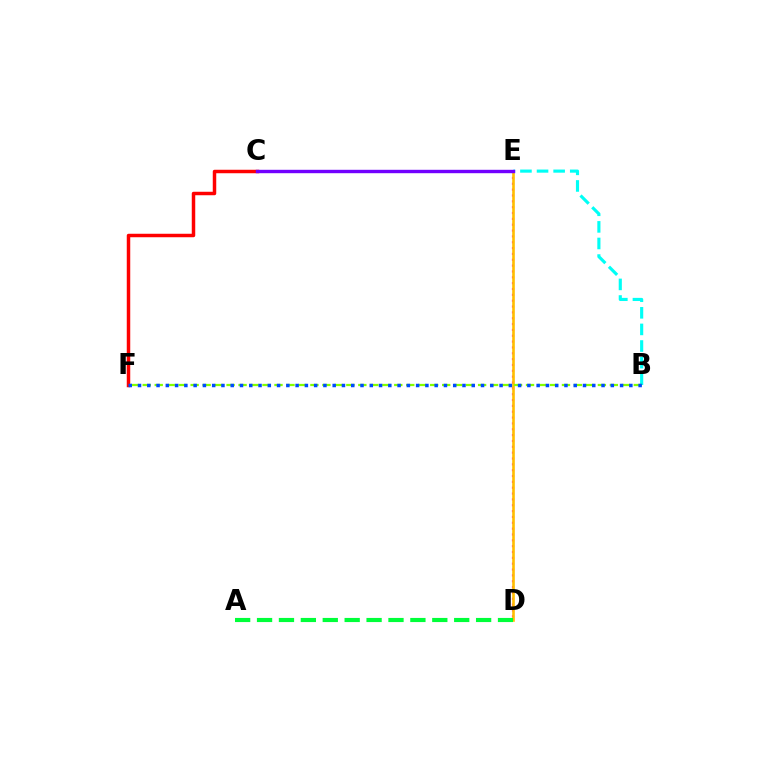{('D', 'E'): [{'color': '#ff00cf', 'line_style': 'dotted', 'thickness': 1.59}, {'color': '#ffbd00', 'line_style': 'solid', 'thickness': 1.88}], ('B', 'E'): [{'color': '#00fff6', 'line_style': 'dashed', 'thickness': 2.25}], ('C', 'F'): [{'color': '#ff0000', 'line_style': 'solid', 'thickness': 2.5}], ('A', 'D'): [{'color': '#00ff39', 'line_style': 'dashed', 'thickness': 2.98}], ('B', 'F'): [{'color': '#84ff00', 'line_style': 'dashed', 'thickness': 1.63}, {'color': '#004bff', 'line_style': 'dotted', 'thickness': 2.52}], ('C', 'E'): [{'color': '#7200ff', 'line_style': 'solid', 'thickness': 2.45}]}